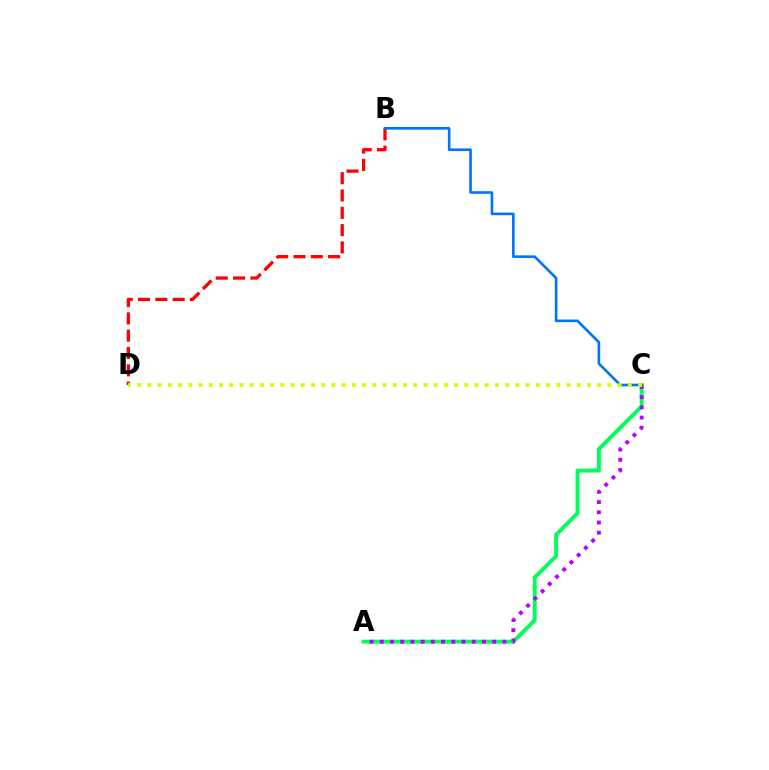{('A', 'C'): [{'color': '#00ff5c', 'line_style': 'solid', 'thickness': 2.81}, {'color': '#b900ff', 'line_style': 'dotted', 'thickness': 2.78}], ('B', 'D'): [{'color': '#ff0000', 'line_style': 'dashed', 'thickness': 2.35}], ('B', 'C'): [{'color': '#0074ff', 'line_style': 'solid', 'thickness': 1.9}], ('C', 'D'): [{'color': '#d1ff00', 'line_style': 'dotted', 'thickness': 2.78}]}